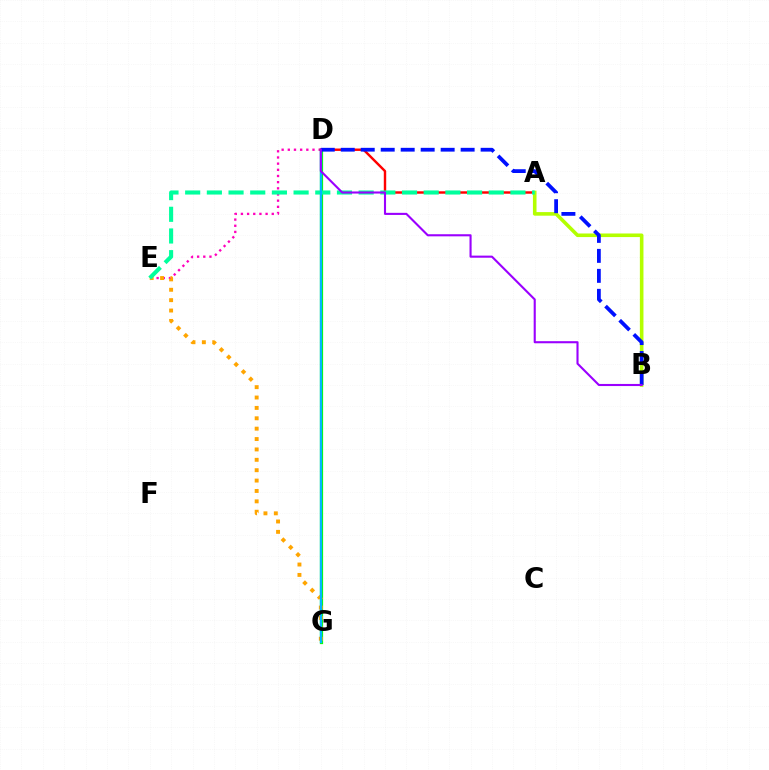{('D', 'E'): [{'color': '#ff00bd', 'line_style': 'dotted', 'thickness': 1.68}], ('A', 'D'): [{'color': '#ff0000', 'line_style': 'solid', 'thickness': 1.74}], ('A', 'B'): [{'color': '#b3ff00', 'line_style': 'solid', 'thickness': 2.58}], ('D', 'G'): [{'color': '#08ff00', 'line_style': 'solid', 'thickness': 2.32}, {'color': '#00b5ff', 'line_style': 'solid', 'thickness': 1.66}], ('E', 'G'): [{'color': '#ffa500', 'line_style': 'dotted', 'thickness': 2.82}], ('A', 'E'): [{'color': '#00ff9d', 'line_style': 'dashed', 'thickness': 2.95}], ('B', 'D'): [{'color': '#0010ff', 'line_style': 'dashed', 'thickness': 2.71}, {'color': '#9b00ff', 'line_style': 'solid', 'thickness': 1.51}]}